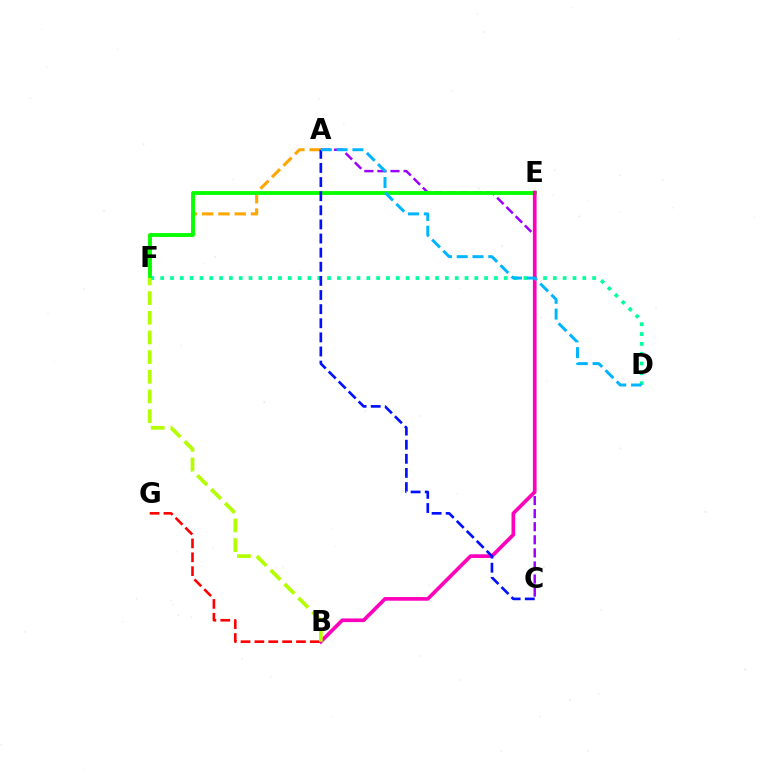{('A', 'F'): [{'color': '#ffa500', 'line_style': 'dashed', 'thickness': 2.21}], ('D', 'F'): [{'color': '#00ff9d', 'line_style': 'dotted', 'thickness': 2.67}], ('A', 'C'): [{'color': '#9b00ff', 'line_style': 'dashed', 'thickness': 1.78}, {'color': '#0010ff', 'line_style': 'dashed', 'thickness': 1.92}], ('E', 'F'): [{'color': '#08ff00', 'line_style': 'solid', 'thickness': 2.78}], ('B', 'E'): [{'color': '#ff00bd', 'line_style': 'solid', 'thickness': 2.65}], ('B', 'G'): [{'color': '#ff0000', 'line_style': 'dashed', 'thickness': 1.88}], ('B', 'F'): [{'color': '#b3ff00', 'line_style': 'dashed', 'thickness': 2.67}], ('A', 'D'): [{'color': '#00b5ff', 'line_style': 'dashed', 'thickness': 2.14}]}